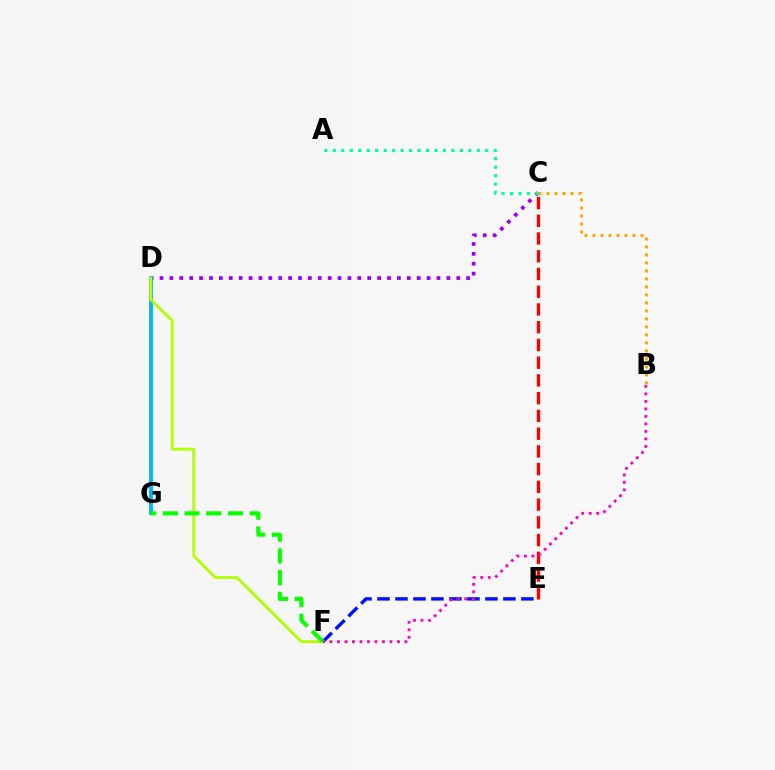{('E', 'F'): [{'color': '#0010ff', 'line_style': 'dashed', 'thickness': 2.44}], ('C', 'D'): [{'color': '#9b00ff', 'line_style': 'dotted', 'thickness': 2.69}], ('C', 'E'): [{'color': '#ff0000', 'line_style': 'dashed', 'thickness': 2.41}], ('D', 'G'): [{'color': '#00b5ff', 'line_style': 'solid', 'thickness': 2.78}], ('D', 'F'): [{'color': '#b3ff00', 'line_style': 'solid', 'thickness': 2.04}], ('F', 'G'): [{'color': '#08ff00', 'line_style': 'dashed', 'thickness': 2.95}], ('B', 'F'): [{'color': '#ff00bd', 'line_style': 'dotted', 'thickness': 2.04}], ('A', 'C'): [{'color': '#00ff9d', 'line_style': 'dotted', 'thickness': 2.3}], ('B', 'C'): [{'color': '#ffa500', 'line_style': 'dotted', 'thickness': 2.17}]}